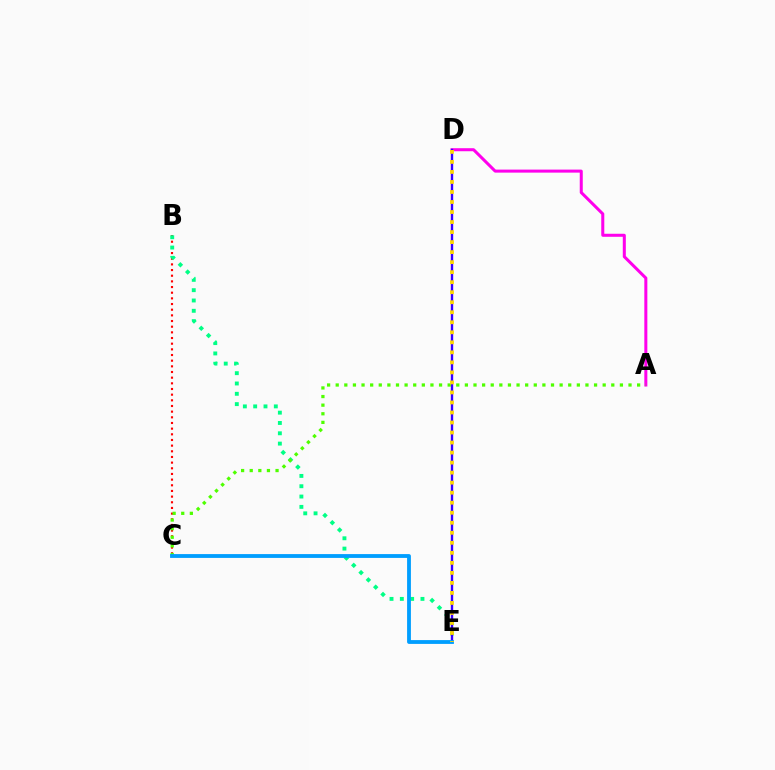{('A', 'D'): [{'color': '#ff00ed', 'line_style': 'solid', 'thickness': 2.18}], ('B', 'C'): [{'color': '#ff0000', 'line_style': 'dotted', 'thickness': 1.54}], ('B', 'E'): [{'color': '#00ff86', 'line_style': 'dotted', 'thickness': 2.8}], ('D', 'E'): [{'color': '#3700ff', 'line_style': 'solid', 'thickness': 1.7}, {'color': '#ffd500', 'line_style': 'dotted', 'thickness': 2.72}], ('A', 'C'): [{'color': '#4fff00', 'line_style': 'dotted', 'thickness': 2.34}], ('C', 'E'): [{'color': '#009eff', 'line_style': 'solid', 'thickness': 2.75}]}